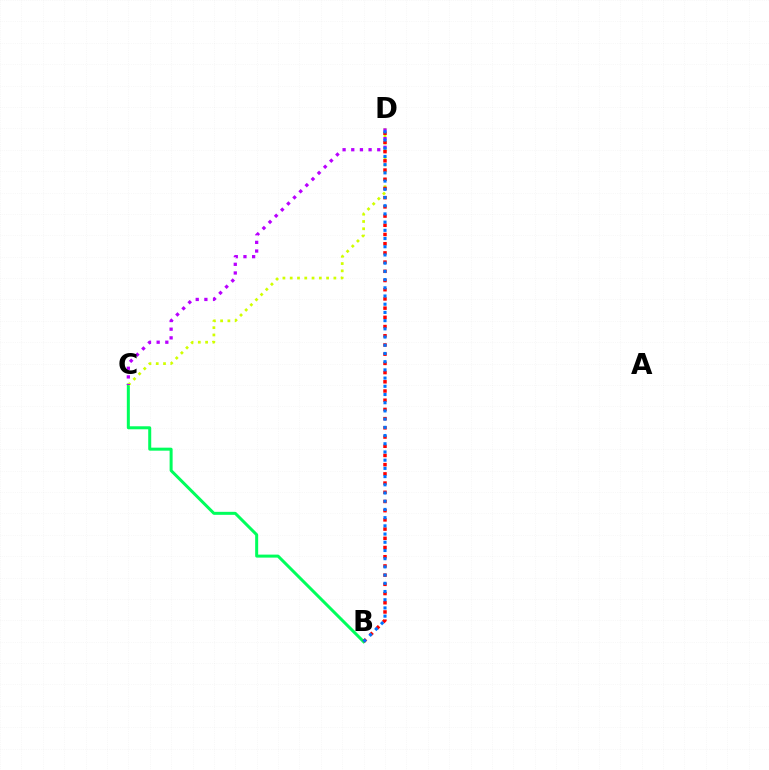{('B', 'C'): [{'color': '#00ff5c', 'line_style': 'solid', 'thickness': 2.16}], ('C', 'D'): [{'color': '#d1ff00', 'line_style': 'dotted', 'thickness': 1.98}, {'color': '#b900ff', 'line_style': 'dotted', 'thickness': 2.35}], ('B', 'D'): [{'color': '#ff0000', 'line_style': 'dotted', 'thickness': 2.5}, {'color': '#0074ff', 'line_style': 'dotted', 'thickness': 2.23}]}